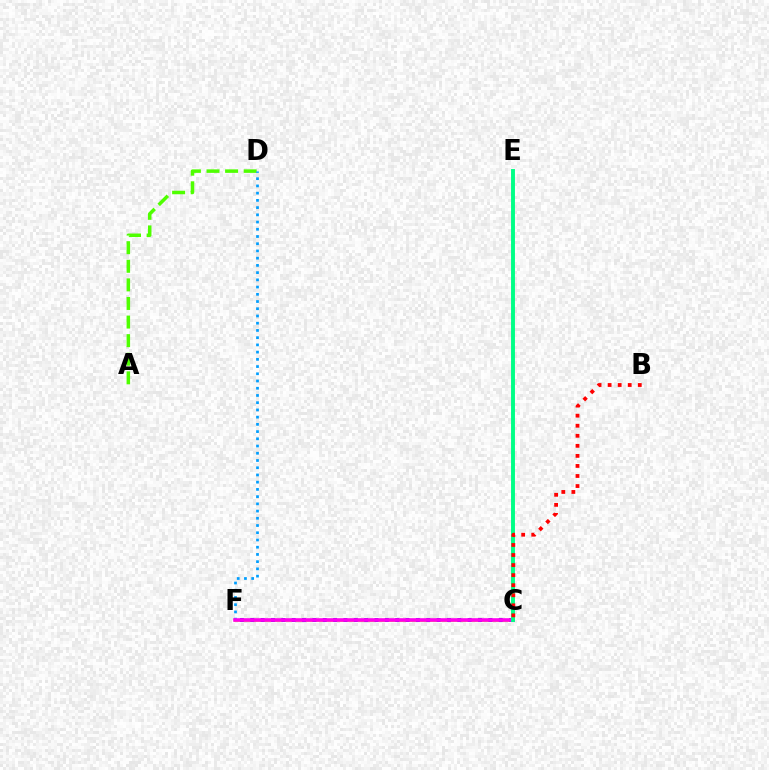{('A', 'D'): [{'color': '#4fff00', 'line_style': 'dashed', 'thickness': 2.53}], ('D', 'F'): [{'color': '#009eff', 'line_style': 'dotted', 'thickness': 1.96}], ('C', 'F'): [{'color': '#ffd500', 'line_style': 'solid', 'thickness': 2.01}, {'color': '#3700ff', 'line_style': 'dotted', 'thickness': 2.81}, {'color': '#ff00ed', 'line_style': 'solid', 'thickness': 2.59}], ('C', 'E'): [{'color': '#00ff86', 'line_style': 'solid', 'thickness': 2.81}], ('B', 'C'): [{'color': '#ff0000', 'line_style': 'dotted', 'thickness': 2.73}]}